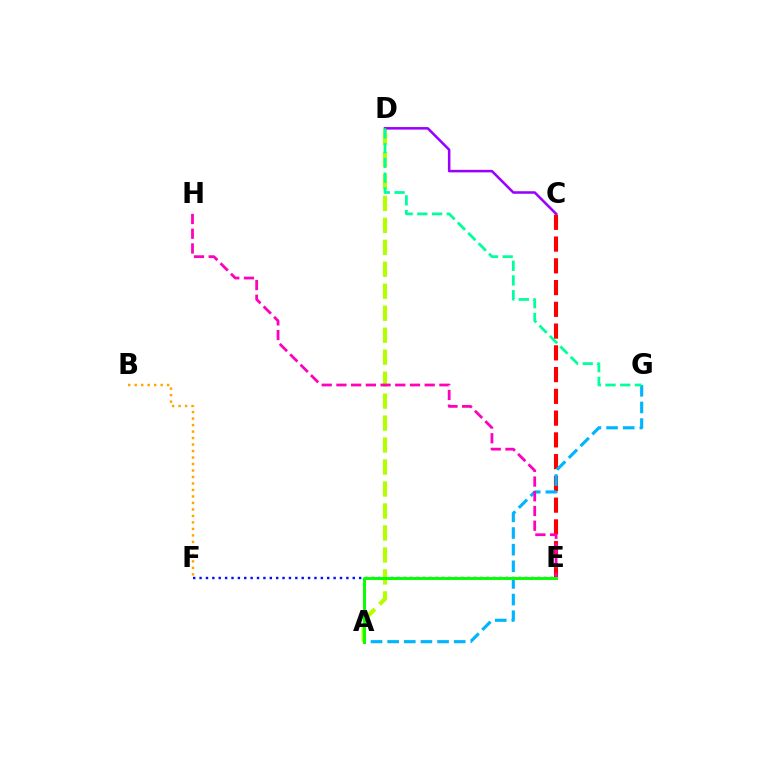{('C', 'E'): [{'color': '#ff0000', 'line_style': 'dashed', 'thickness': 2.96}], ('E', 'F'): [{'color': '#0010ff', 'line_style': 'dotted', 'thickness': 1.73}], ('A', 'G'): [{'color': '#00b5ff', 'line_style': 'dashed', 'thickness': 2.26}], ('A', 'D'): [{'color': '#b3ff00', 'line_style': 'dashed', 'thickness': 2.99}], ('E', 'H'): [{'color': '#ff00bd', 'line_style': 'dashed', 'thickness': 2.0}], ('C', 'D'): [{'color': '#9b00ff', 'line_style': 'solid', 'thickness': 1.83}], ('D', 'G'): [{'color': '#00ff9d', 'line_style': 'dashed', 'thickness': 2.0}], ('B', 'F'): [{'color': '#ffa500', 'line_style': 'dotted', 'thickness': 1.76}], ('A', 'E'): [{'color': '#08ff00', 'line_style': 'solid', 'thickness': 2.15}]}